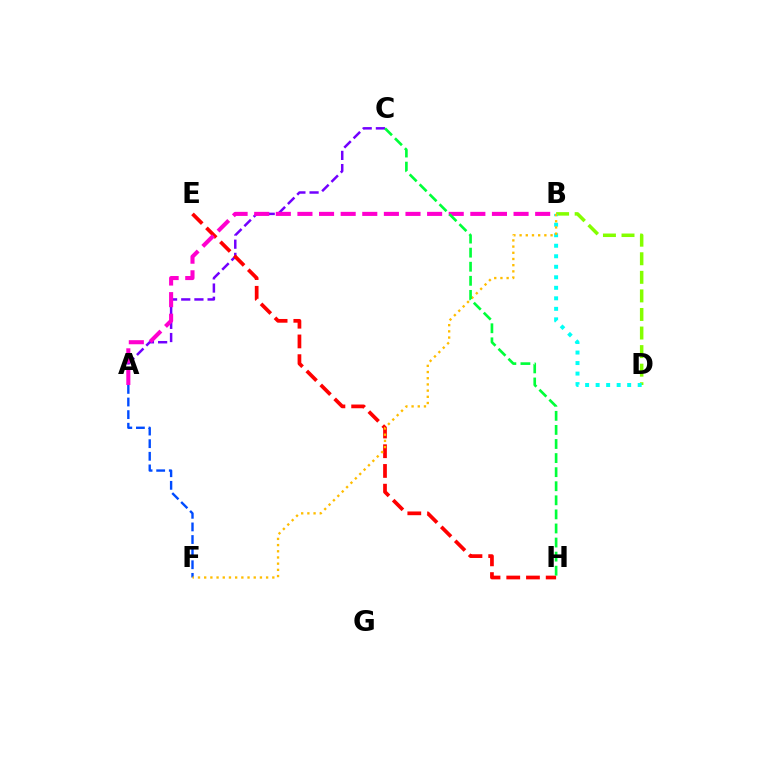{('A', 'C'): [{'color': '#7200ff', 'line_style': 'dashed', 'thickness': 1.79}], ('B', 'D'): [{'color': '#84ff00', 'line_style': 'dashed', 'thickness': 2.52}, {'color': '#00fff6', 'line_style': 'dotted', 'thickness': 2.86}], ('E', 'H'): [{'color': '#ff0000', 'line_style': 'dashed', 'thickness': 2.68}], ('A', 'B'): [{'color': '#ff00cf', 'line_style': 'dashed', 'thickness': 2.94}], ('A', 'F'): [{'color': '#004bff', 'line_style': 'dashed', 'thickness': 1.71}], ('B', 'F'): [{'color': '#ffbd00', 'line_style': 'dotted', 'thickness': 1.68}], ('C', 'H'): [{'color': '#00ff39', 'line_style': 'dashed', 'thickness': 1.91}]}